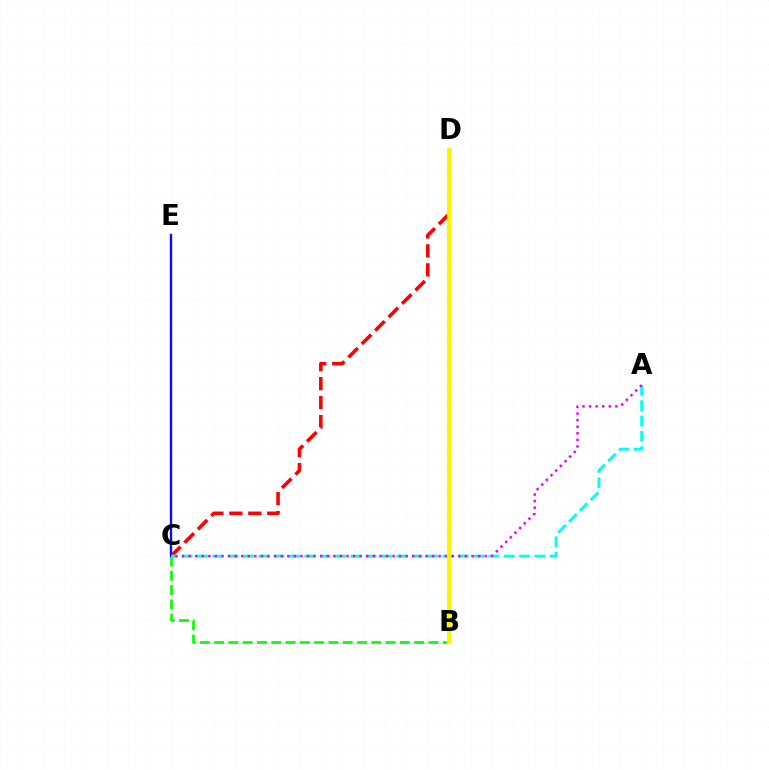{('B', 'C'): [{'color': '#08ff00', 'line_style': 'dashed', 'thickness': 1.94}], ('C', 'D'): [{'color': '#ff0000', 'line_style': 'dashed', 'thickness': 2.58}], ('C', 'E'): [{'color': '#0010ff', 'line_style': 'solid', 'thickness': 1.71}], ('A', 'C'): [{'color': '#00fff6', 'line_style': 'dashed', 'thickness': 2.08}, {'color': '#ee00ff', 'line_style': 'dotted', 'thickness': 1.79}], ('B', 'D'): [{'color': '#fcf500', 'line_style': 'solid', 'thickness': 3.0}]}